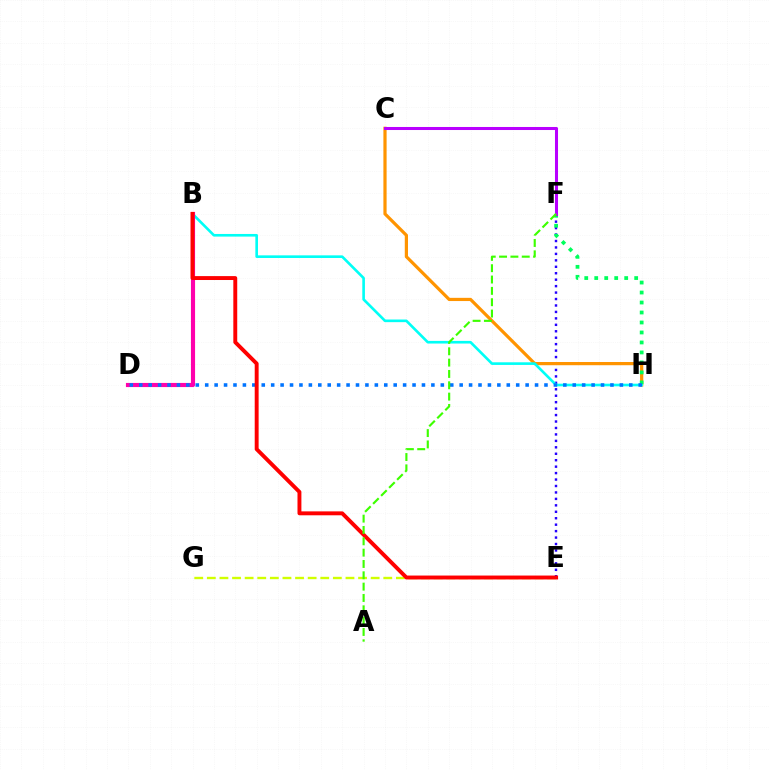{('E', 'F'): [{'color': '#2500ff', 'line_style': 'dotted', 'thickness': 1.75}], ('C', 'H'): [{'color': '#ff9400', 'line_style': 'solid', 'thickness': 2.31}], ('B', 'H'): [{'color': '#00fff6', 'line_style': 'solid', 'thickness': 1.9}], ('E', 'G'): [{'color': '#d1ff00', 'line_style': 'dashed', 'thickness': 1.71}], ('F', 'H'): [{'color': '#00ff5c', 'line_style': 'dotted', 'thickness': 2.71}], ('B', 'D'): [{'color': '#ff00ac', 'line_style': 'solid', 'thickness': 2.98}], ('D', 'H'): [{'color': '#0074ff', 'line_style': 'dotted', 'thickness': 2.56}], ('B', 'E'): [{'color': '#ff0000', 'line_style': 'solid', 'thickness': 2.81}], ('C', 'F'): [{'color': '#b900ff', 'line_style': 'solid', 'thickness': 2.19}], ('A', 'F'): [{'color': '#3dff00', 'line_style': 'dashed', 'thickness': 1.54}]}